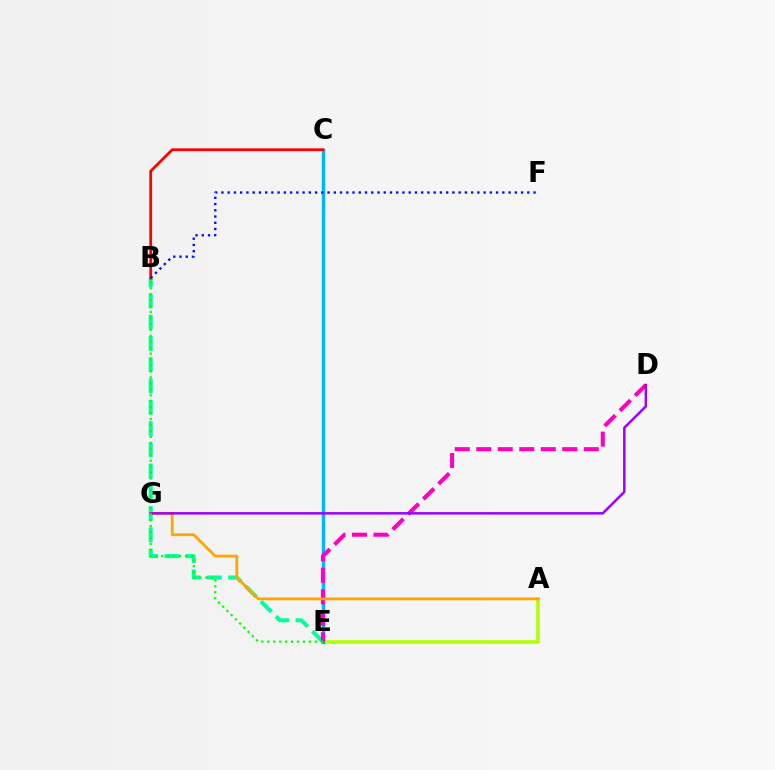{('A', 'E'): [{'color': '#b3ff00', 'line_style': 'solid', 'thickness': 2.54}], ('B', 'E'): [{'color': '#00ff9d', 'line_style': 'dashed', 'thickness': 2.89}, {'color': '#08ff00', 'line_style': 'dotted', 'thickness': 1.62}], ('C', 'E'): [{'color': '#00b5ff', 'line_style': 'solid', 'thickness': 2.47}], ('B', 'C'): [{'color': '#ff0000', 'line_style': 'solid', 'thickness': 2.0}], ('B', 'F'): [{'color': '#0010ff', 'line_style': 'dotted', 'thickness': 1.7}], ('D', 'E'): [{'color': '#ff00bd', 'line_style': 'dashed', 'thickness': 2.92}], ('A', 'G'): [{'color': '#ffa500', 'line_style': 'solid', 'thickness': 2.01}], ('D', 'G'): [{'color': '#9b00ff', 'line_style': 'solid', 'thickness': 1.78}]}